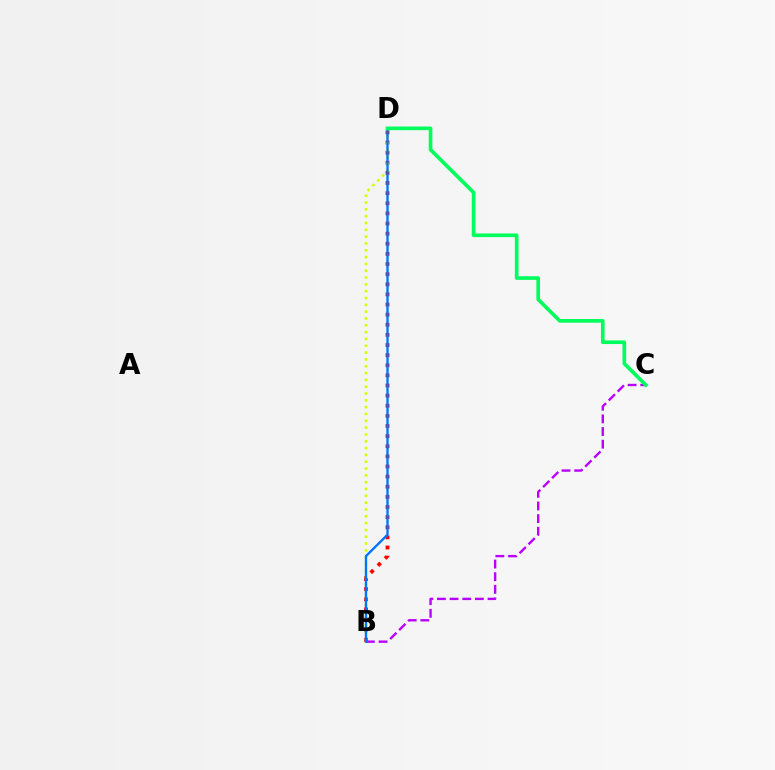{('B', 'C'): [{'color': '#b900ff', 'line_style': 'dashed', 'thickness': 1.72}], ('B', 'D'): [{'color': '#ff0000', 'line_style': 'dotted', 'thickness': 2.75}, {'color': '#d1ff00', 'line_style': 'dotted', 'thickness': 1.85}, {'color': '#0074ff', 'line_style': 'solid', 'thickness': 1.68}], ('C', 'D'): [{'color': '#00ff5c', 'line_style': 'solid', 'thickness': 2.64}]}